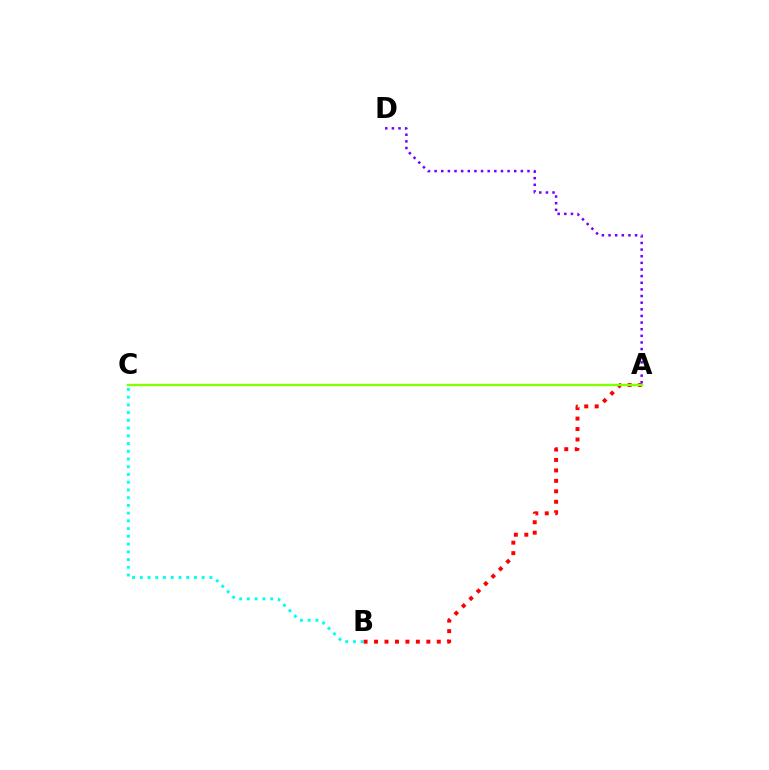{('A', 'B'): [{'color': '#ff0000', 'line_style': 'dotted', 'thickness': 2.84}], ('A', 'D'): [{'color': '#7200ff', 'line_style': 'dotted', 'thickness': 1.8}], ('A', 'C'): [{'color': '#84ff00', 'line_style': 'solid', 'thickness': 1.7}], ('B', 'C'): [{'color': '#00fff6', 'line_style': 'dotted', 'thickness': 2.1}]}